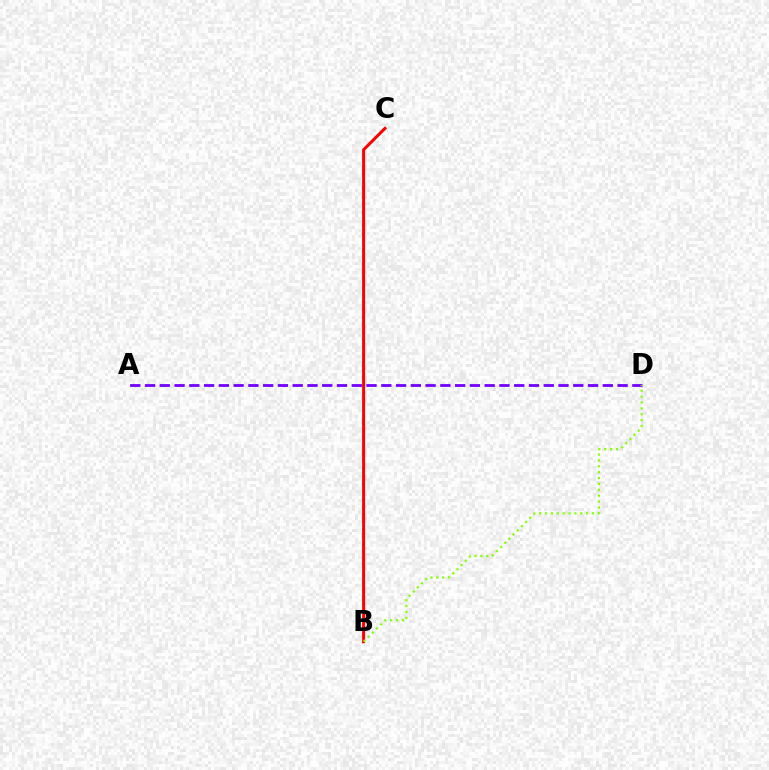{('A', 'D'): [{'color': '#7200ff', 'line_style': 'dashed', 'thickness': 2.01}], ('B', 'C'): [{'color': '#00fff6', 'line_style': 'dotted', 'thickness': 2.05}, {'color': '#ff0000', 'line_style': 'solid', 'thickness': 2.15}], ('B', 'D'): [{'color': '#84ff00', 'line_style': 'dotted', 'thickness': 1.6}]}